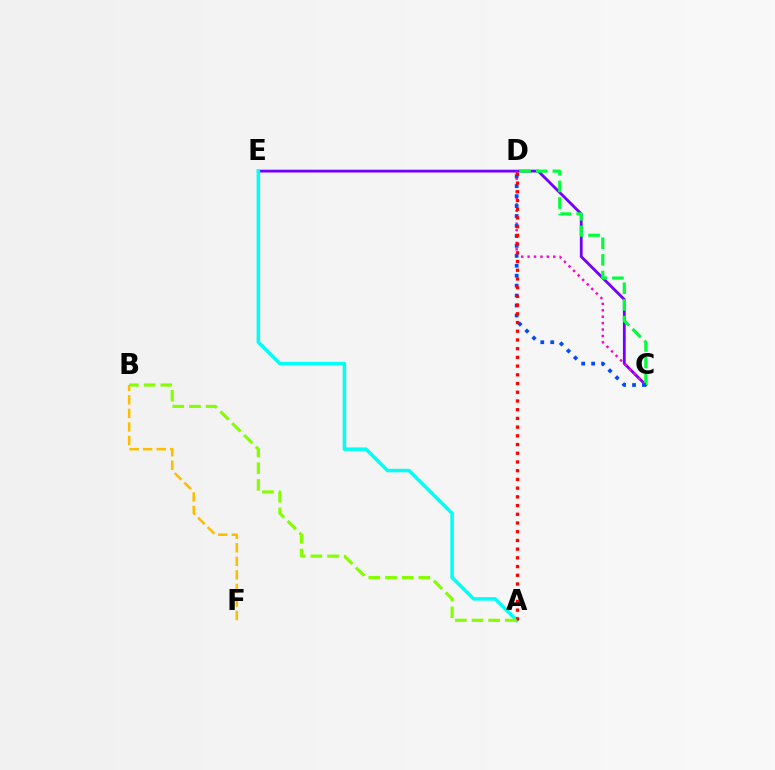{('C', 'E'): [{'color': '#7200ff', 'line_style': 'solid', 'thickness': 2.01}], ('C', 'D'): [{'color': '#ff00cf', 'line_style': 'dotted', 'thickness': 1.74}, {'color': '#00ff39', 'line_style': 'dashed', 'thickness': 2.26}, {'color': '#004bff', 'line_style': 'dotted', 'thickness': 2.7}], ('B', 'F'): [{'color': '#ffbd00', 'line_style': 'dashed', 'thickness': 1.84}], ('A', 'E'): [{'color': '#00fff6', 'line_style': 'solid', 'thickness': 2.52}], ('A', 'D'): [{'color': '#ff0000', 'line_style': 'dotted', 'thickness': 2.37}], ('A', 'B'): [{'color': '#84ff00', 'line_style': 'dashed', 'thickness': 2.27}]}